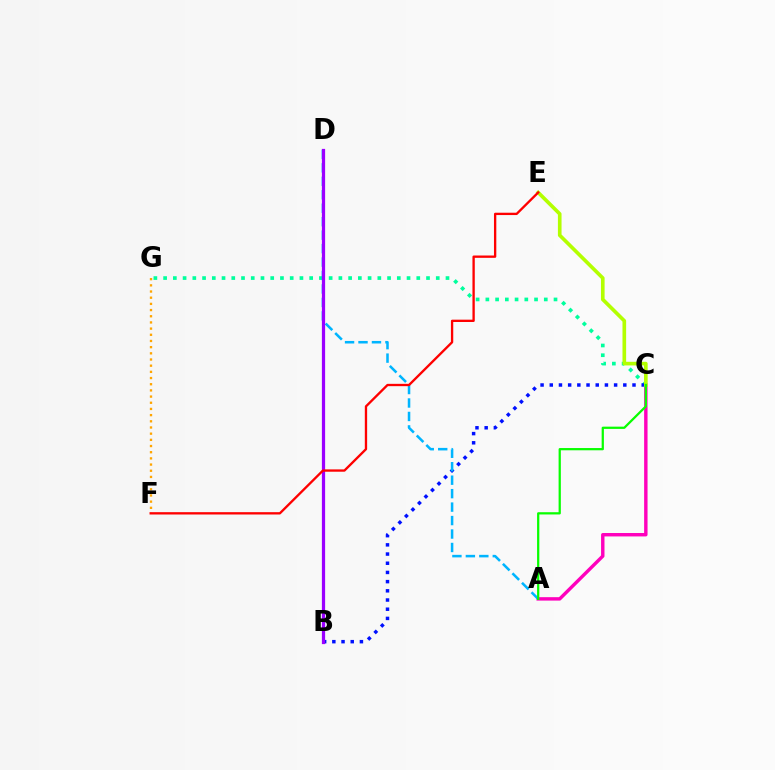{('F', 'G'): [{'color': '#ffa500', 'line_style': 'dotted', 'thickness': 1.68}], ('C', 'G'): [{'color': '#00ff9d', 'line_style': 'dotted', 'thickness': 2.65}], ('B', 'C'): [{'color': '#0010ff', 'line_style': 'dotted', 'thickness': 2.5}], ('A', 'C'): [{'color': '#ff00bd', 'line_style': 'solid', 'thickness': 2.46}, {'color': '#08ff00', 'line_style': 'solid', 'thickness': 1.62}], ('C', 'E'): [{'color': '#b3ff00', 'line_style': 'solid', 'thickness': 2.62}], ('A', 'D'): [{'color': '#00b5ff', 'line_style': 'dashed', 'thickness': 1.83}], ('B', 'D'): [{'color': '#9b00ff', 'line_style': 'solid', 'thickness': 2.32}], ('E', 'F'): [{'color': '#ff0000', 'line_style': 'solid', 'thickness': 1.68}]}